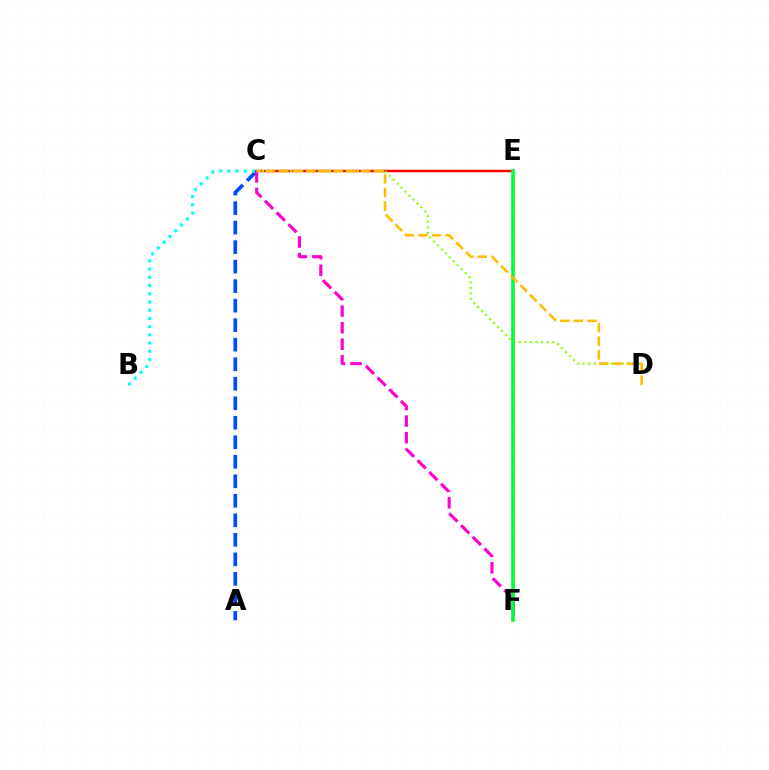{('A', 'C'): [{'color': '#004bff', 'line_style': 'dashed', 'thickness': 2.65}], ('B', 'C'): [{'color': '#00fff6', 'line_style': 'dotted', 'thickness': 2.23}], ('C', 'E'): [{'color': '#ff0000', 'line_style': 'solid', 'thickness': 1.78}], ('E', 'F'): [{'color': '#7200ff', 'line_style': 'solid', 'thickness': 1.66}, {'color': '#00ff39', 'line_style': 'solid', 'thickness': 2.53}], ('C', 'D'): [{'color': '#84ff00', 'line_style': 'dotted', 'thickness': 1.52}, {'color': '#ffbd00', 'line_style': 'dashed', 'thickness': 1.85}], ('C', 'F'): [{'color': '#ff00cf', 'line_style': 'dashed', 'thickness': 2.25}]}